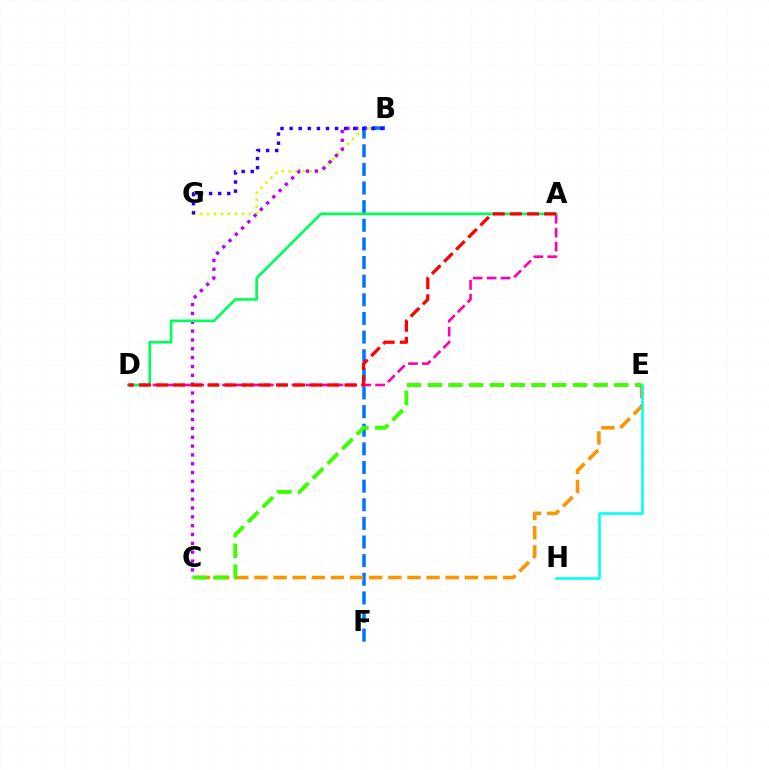{('B', 'G'): [{'color': '#d1ff00', 'line_style': 'dotted', 'thickness': 1.9}, {'color': '#2500ff', 'line_style': 'dotted', 'thickness': 2.47}], ('A', 'D'): [{'color': '#ff00ac', 'line_style': 'dashed', 'thickness': 1.89}, {'color': '#00ff5c', 'line_style': 'solid', 'thickness': 1.93}, {'color': '#ff0000', 'line_style': 'dashed', 'thickness': 2.33}], ('B', 'C'): [{'color': '#b900ff', 'line_style': 'dotted', 'thickness': 2.4}], ('B', 'F'): [{'color': '#0074ff', 'line_style': 'dashed', 'thickness': 2.53}], ('C', 'E'): [{'color': '#ff9400', 'line_style': 'dashed', 'thickness': 2.6}, {'color': '#3dff00', 'line_style': 'dashed', 'thickness': 2.82}], ('E', 'H'): [{'color': '#00fff6', 'line_style': 'solid', 'thickness': 1.85}]}